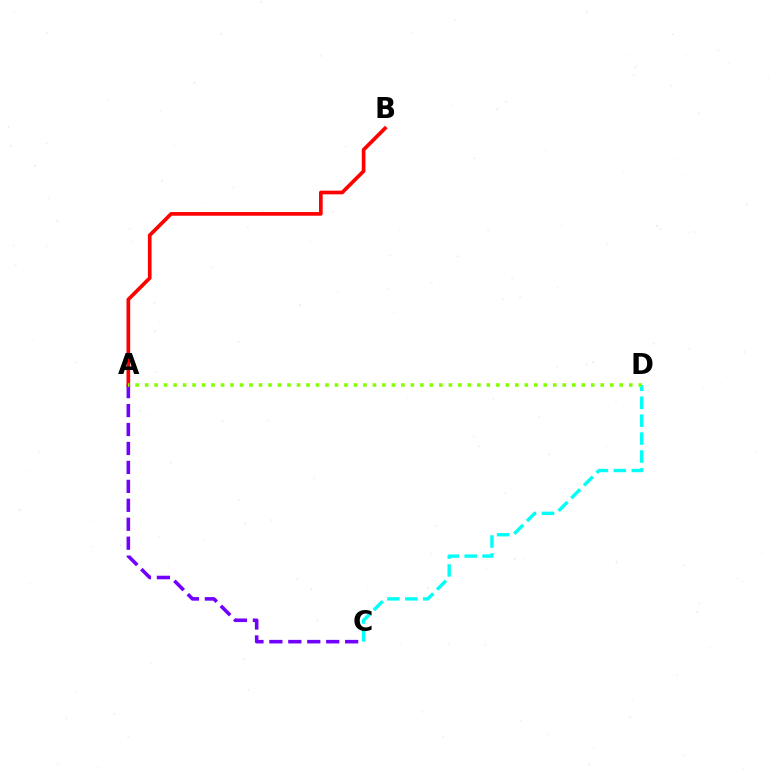{('A', 'C'): [{'color': '#7200ff', 'line_style': 'dashed', 'thickness': 2.57}], ('C', 'D'): [{'color': '#00fff6', 'line_style': 'dashed', 'thickness': 2.43}], ('A', 'B'): [{'color': '#ff0000', 'line_style': 'solid', 'thickness': 2.65}], ('A', 'D'): [{'color': '#84ff00', 'line_style': 'dotted', 'thickness': 2.58}]}